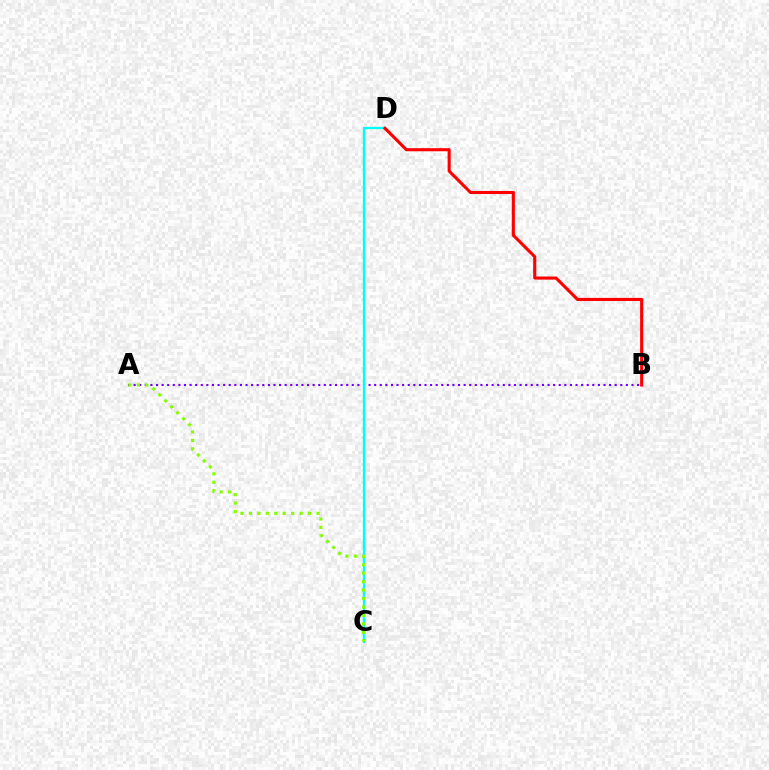{('A', 'B'): [{'color': '#7200ff', 'line_style': 'dotted', 'thickness': 1.52}], ('C', 'D'): [{'color': '#00fff6', 'line_style': 'solid', 'thickness': 1.67}], ('B', 'D'): [{'color': '#ff0000', 'line_style': 'solid', 'thickness': 2.23}], ('A', 'C'): [{'color': '#84ff00', 'line_style': 'dotted', 'thickness': 2.3}]}